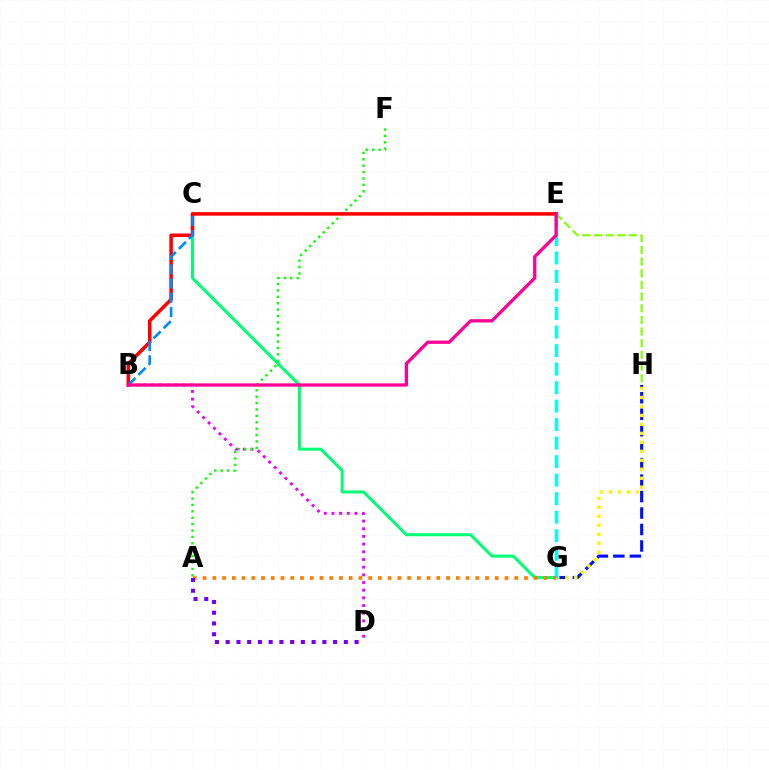{('E', 'H'): [{'color': '#84ff00', 'line_style': 'dashed', 'thickness': 1.58}], ('B', 'D'): [{'color': '#ee00ff', 'line_style': 'dotted', 'thickness': 2.09}], ('C', 'G'): [{'color': '#00ff74', 'line_style': 'solid', 'thickness': 2.16}], ('A', 'F'): [{'color': '#08ff00', 'line_style': 'dotted', 'thickness': 1.74}], ('B', 'E'): [{'color': '#ff0000', 'line_style': 'solid', 'thickness': 2.55}, {'color': '#ff0094', 'line_style': 'solid', 'thickness': 2.35}], ('G', 'H'): [{'color': '#0010ff', 'line_style': 'dashed', 'thickness': 2.24}, {'color': '#fcf500', 'line_style': 'dotted', 'thickness': 2.44}], ('B', 'C'): [{'color': '#008cff', 'line_style': 'dashed', 'thickness': 1.94}], ('E', 'G'): [{'color': '#00fff6', 'line_style': 'dashed', 'thickness': 2.52}], ('A', 'G'): [{'color': '#ff7c00', 'line_style': 'dotted', 'thickness': 2.65}], ('A', 'D'): [{'color': '#7200ff', 'line_style': 'dotted', 'thickness': 2.92}]}